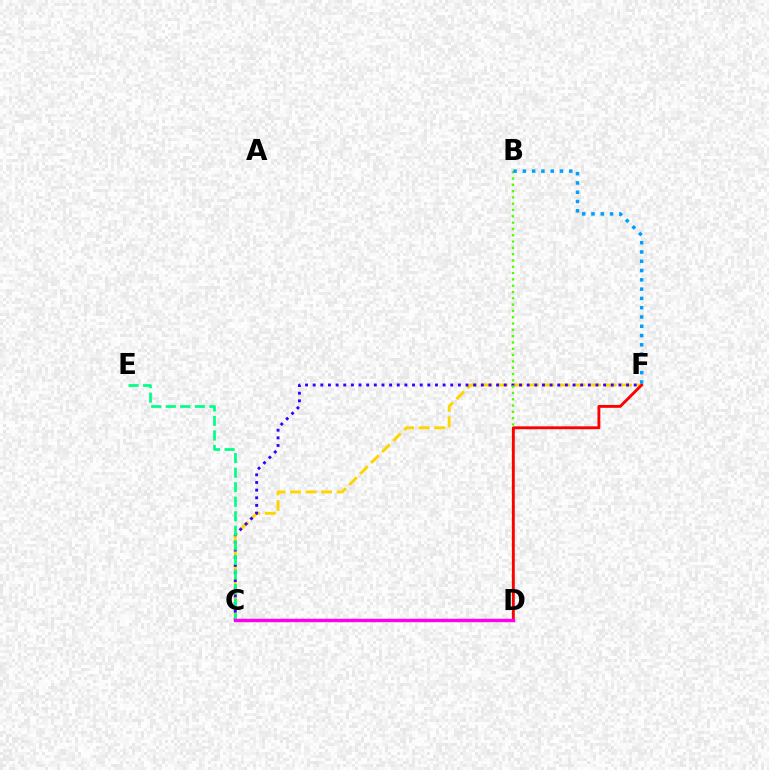{('C', 'F'): [{'color': '#ffd500', 'line_style': 'dashed', 'thickness': 2.11}, {'color': '#3700ff', 'line_style': 'dotted', 'thickness': 2.08}], ('C', 'E'): [{'color': '#00ff86', 'line_style': 'dashed', 'thickness': 1.98}], ('B', 'D'): [{'color': '#4fff00', 'line_style': 'dotted', 'thickness': 1.71}], ('D', 'F'): [{'color': '#ff0000', 'line_style': 'solid', 'thickness': 2.07}], ('B', 'F'): [{'color': '#009eff', 'line_style': 'dotted', 'thickness': 2.52}], ('C', 'D'): [{'color': '#ff00ed', 'line_style': 'solid', 'thickness': 2.46}]}